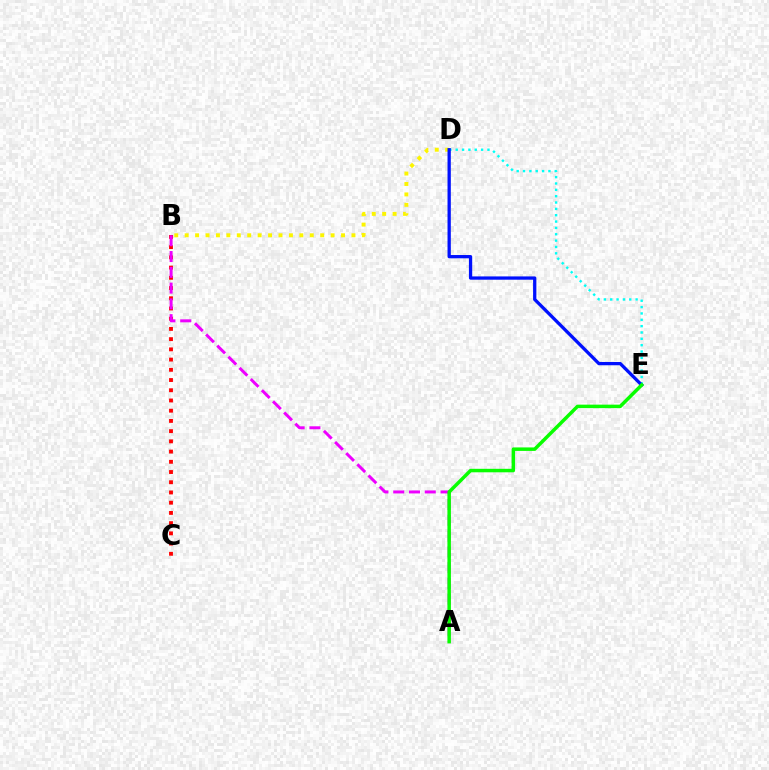{('B', 'C'): [{'color': '#ff0000', 'line_style': 'dotted', 'thickness': 2.78}], ('B', 'D'): [{'color': '#fcf500', 'line_style': 'dotted', 'thickness': 2.83}], ('A', 'B'): [{'color': '#ee00ff', 'line_style': 'dashed', 'thickness': 2.14}], ('D', 'E'): [{'color': '#00fff6', 'line_style': 'dotted', 'thickness': 1.72}, {'color': '#0010ff', 'line_style': 'solid', 'thickness': 2.37}], ('A', 'E'): [{'color': '#08ff00', 'line_style': 'solid', 'thickness': 2.51}]}